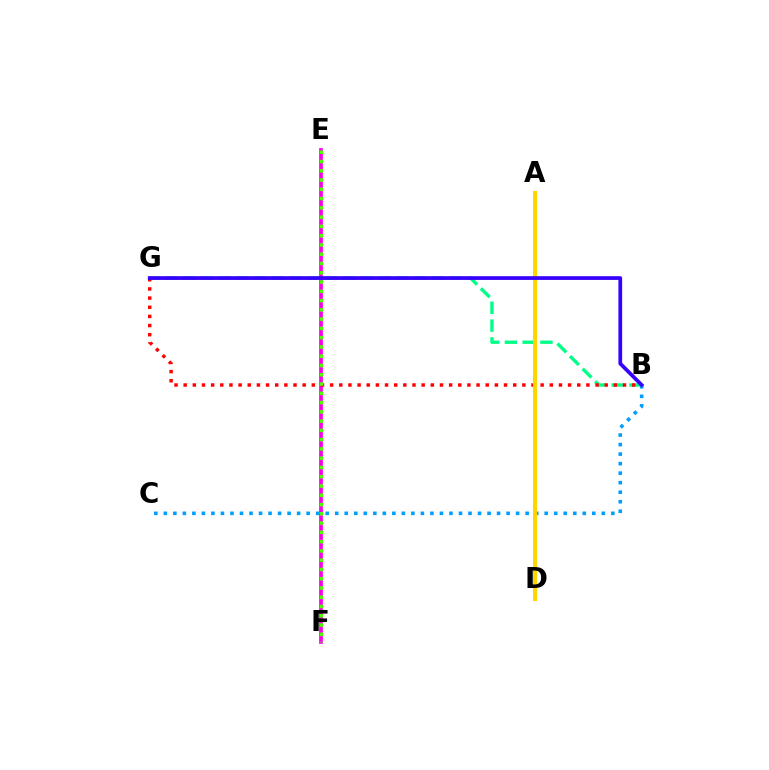{('B', 'C'): [{'color': '#009eff', 'line_style': 'dotted', 'thickness': 2.59}], ('B', 'G'): [{'color': '#00ff86', 'line_style': 'dashed', 'thickness': 2.42}, {'color': '#ff0000', 'line_style': 'dotted', 'thickness': 2.49}, {'color': '#3700ff', 'line_style': 'solid', 'thickness': 2.69}], ('E', 'F'): [{'color': '#ff00ed', 'line_style': 'solid', 'thickness': 2.7}, {'color': '#4fff00', 'line_style': 'dotted', 'thickness': 2.52}], ('A', 'D'): [{'color': '#ffd500', 'line_style': 'solid', 'thickness': 2.92}]}